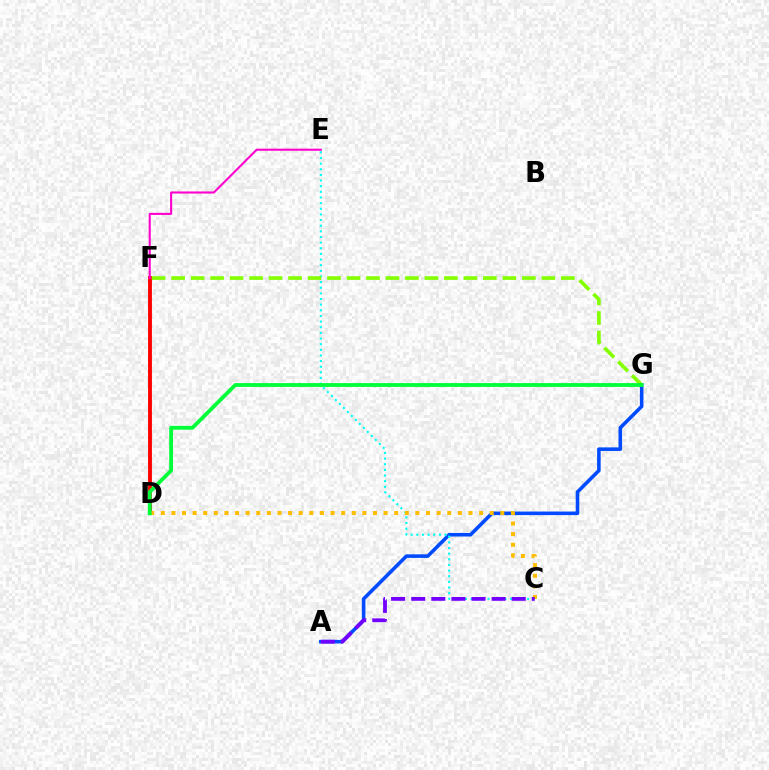{('A', 'G'): [{'color': '#004bff', 'line_style': 'solid', 'thickness': 2.57}], ('C', 'E'): [{'color': '#00fff6', 'line_style': 'dotted', 'thickness': 1.53}], ('D', 'F'): [{'color': '#ff0000', 'line_style': 'solid', 'thickness': 2.77}], ('E', 'F'): [{'color': '#ff00cf', 'line_style': 'solid', 'thickness': 1.5}], ('C', 'D'): [{'color': '#ffbd00', 'line_style': 'dotted', 'thickness': 2.88}], ('F', 'G'): [{'color': '#84ff00', 'line_style': 'dashed', 'thickness': 2.65}], ('A', 'C'): [{'color': '#7200ff', 'line_style': 'dashed', 'thickness': 2.73}], ('D', 'G'): [{'color': '#00ff39', 'line_style': 'solid', 'thickness': 2.74}]}